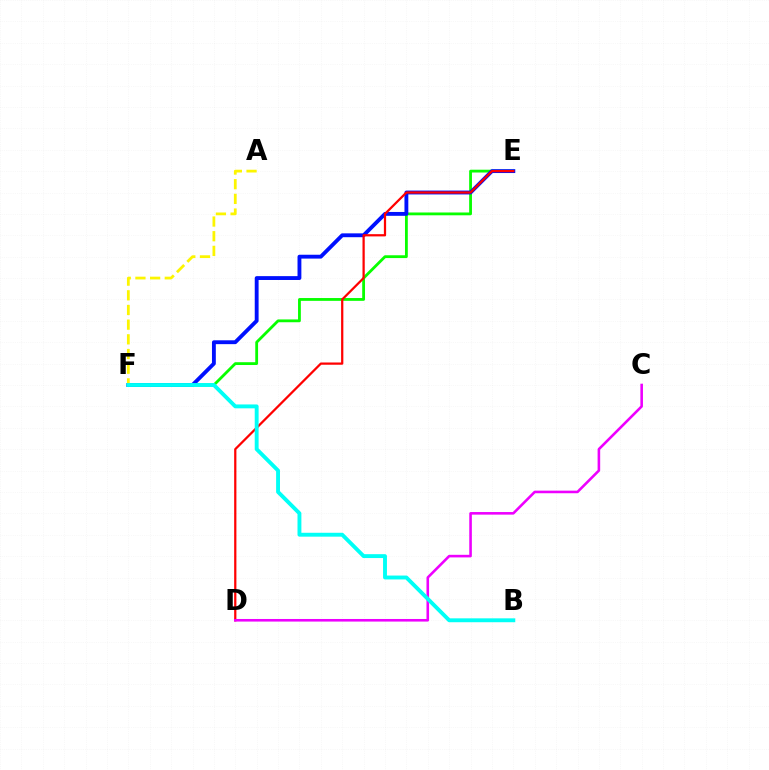{('E', 'F'): [{'color': '#08ff00', 'line_style': 'solid', 'thickness': 2.02}, {'color': '#0010ff', 'line_style': 'solid', 'thickness': 2.78}], ('D', 'E'): [{'color': '#ff0000', 'line_style': 'solid', 'thickness': 1.62}], ('A', 'F'): [{'color': '#fcf500', 'line_style': 'dashed', 'thickness': 1.99}], ('C', 'D'): [{'color': '#ee00ff', 'line_style': 'solid', 'thickness': 1.87}], ('B', 'F'): [{'color': '#00fff6', 'line_style': 'solid', 'thickness': 2.8}]}